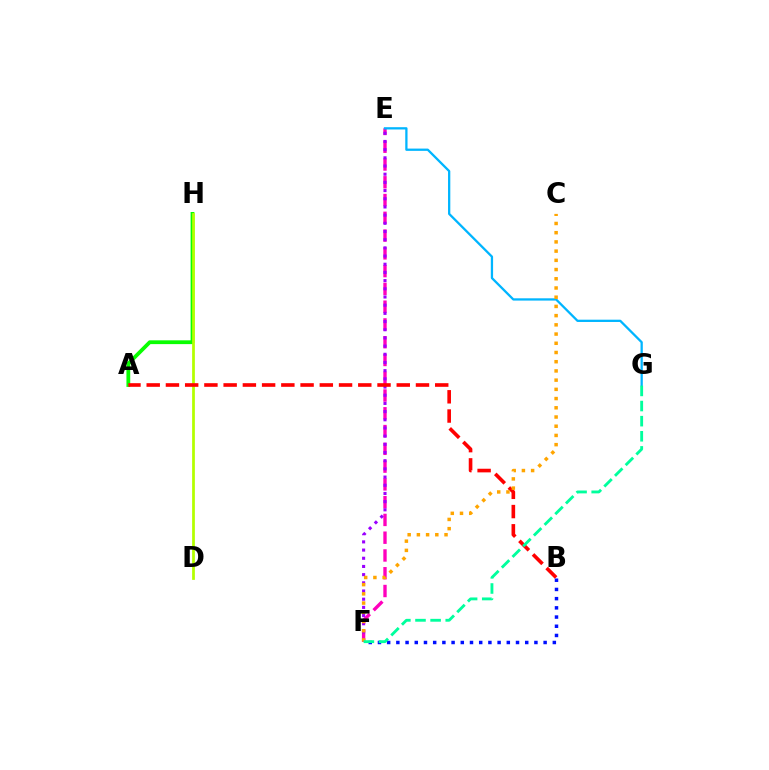{('E', 'F'): [{'color': '#ff00bd', 'line_style': 'dashed', 'thickness': 2.41}, {'color': '#9b00ff', 'line_style': 'dotted', 'thickness': 2.22}], ('A', 'H'): [{'color': '#08ff00', 'line_style': 'solid', 'thickness': 2.73}], ('D', 'H'): [{'color': '#b3ff00', 'line_style': 'solid', 'thickness': 1.98}], ('E', 'G'): [{'color': '#00b5ff', 'line_style': 'solid', 'thickness': 1.64}], ('A', 'B'): [{'color': '#ff0000', 'line_style': 'dashed', 'thickness': 2.61}], ('C', 'F'): [{'color': '#ffa500', 'line_style': 'dotted', 'thickness': 2.5}], ('B', 'F'): [{'color': '#0010ff', 'line_style': 'dotted', 'thickness': 2.5}], ('F', 'G'): [{'color': '#00ff9d', 'line_style': 'dashed', 'thickness': 2.05}]}